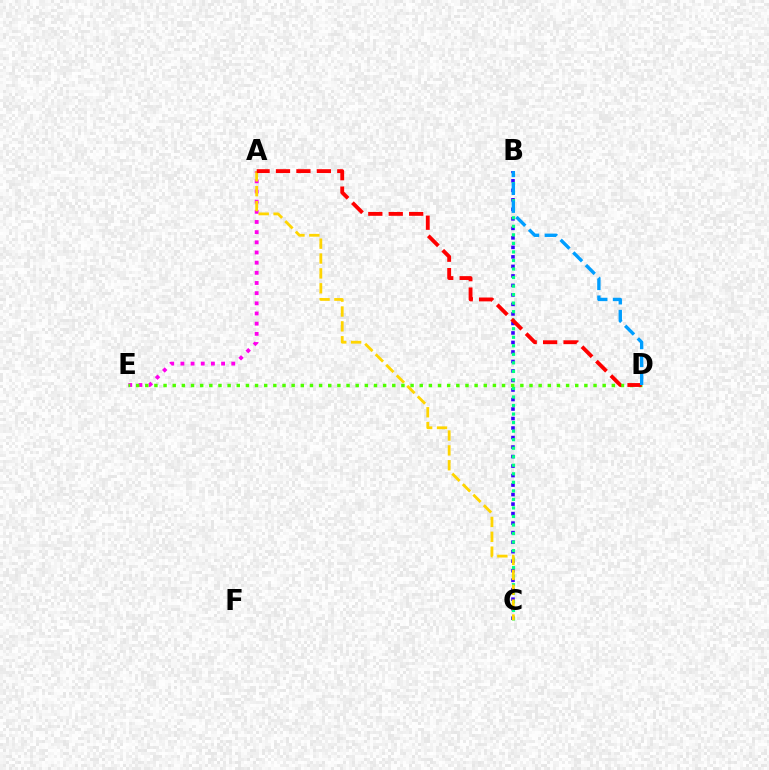{('B', 'C'): [{'color': '#3700ff', 'line_style': 'dotted', 'thickness': 2.58}, {'color': '#00ff86', 'line_style': 'dotted', 'thickness': 2.32}], ('A', 'E'): [{'color': '#ff00ed', 'line_style': 'dotted', 'thickness': 2.76}], ('A', 'C'): [{'color': '#ffd500', 'line_style': 'dashed', 'thickness': 2.02}], ('D', 'E'): [{'color': '#4fff00', 'line_style': 'dotted', 'thickness': 2.49}], ('A', 'D'): [{'color': '#ff0000', 'line_style': 'dashed', 'thickness': 2.77}], ('B', 'D'): [{'color': '#009eff', 'line_style': 'dashed', 'thickness': 2.43}]}